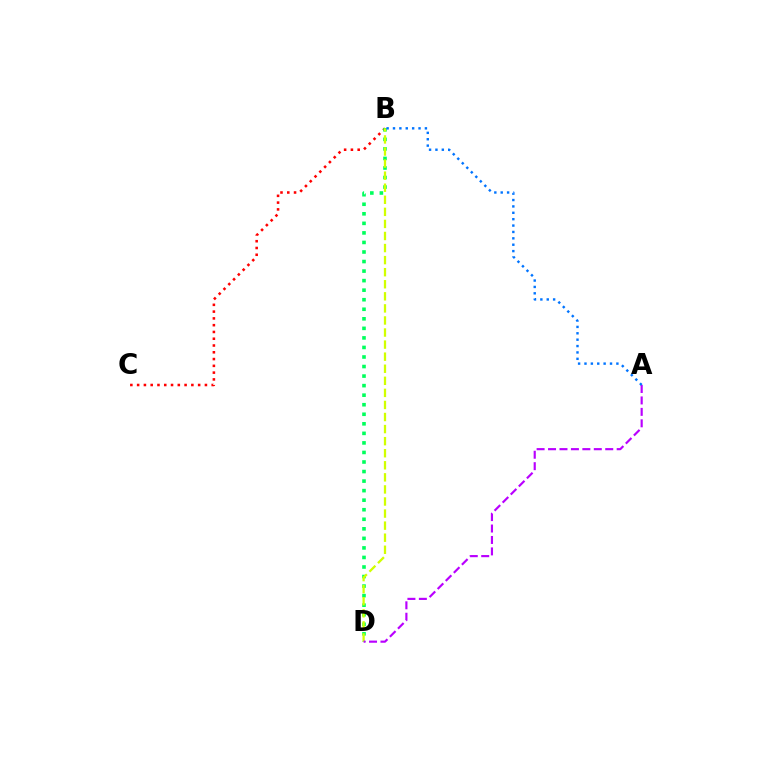{('B', 'C'): [{'color': '#ff0000', 'line_style': 'dotted', 'thickness': 1.84}], ('B', 'D'): [{'color': '#00ff5c', 'line_style': 'dotted', 'thickness': 2.59}, {'color': '#d1ff00', 'line_style': 'dashed', 'thickness': 1.64}], ('A', 'D'): [{'color': '#b900ff', 'line_style': 'dashed', 'thickness': 1.55}], ('A', 'B'): [{'color': '#0074ff', 'line_style': 'dotted', 'thickness': 1.73}]}